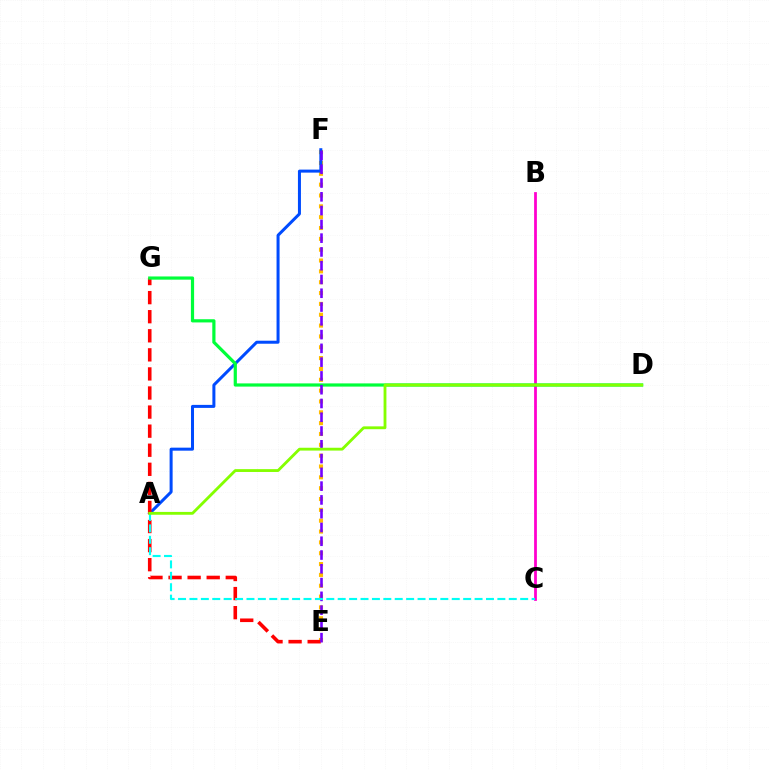{('B', 'C'): [{'color': '#ff00cf', 'line_style': 'solid', 'thickness': 2.0}], ('E', 'F'): [{'color': '#ffbd00', 'line_style': 'dotted', 'thickness': 2.95}, {'color': '#7200ff', 'line_style': 'dashed', 'thickness': 1.87}], ('A', 'F'): [{'color': '#004bff', 'line_style': 'solid', 'thickness': 2.17}], ('E', 'G'): [{'color': '#ff0000', 'line_style': 'dashed', 'thickness': 2.59}], ('D', 'G'): [{'color': '#00ff39', 'line_style': 'solid', 'thickness': 2.3}], ('A', 'C'): [{'color': '#00fff6', 'line_style': 'dashed', 'thickness': 1.55}], ('A', 'D'): [{'color': '#84ff00', 'line_style': 'solid', 'thickness': 2.04}]}